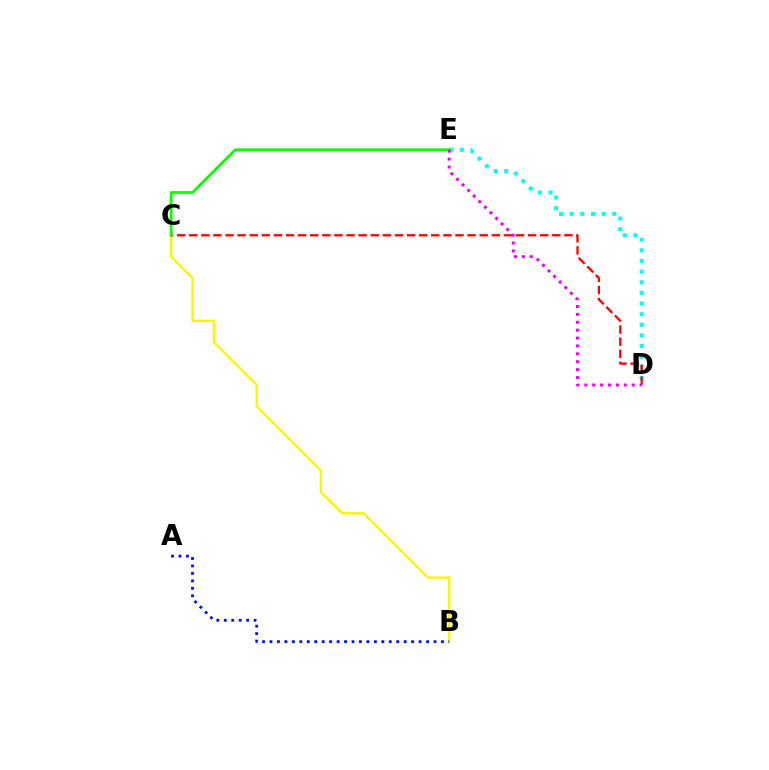{('D', 'E'): [{'color': '#00fff6', 'line_style': 'dotted', 'thickness': 2.89}, {'color': '#ee00ff', 'line_style': 'dotted', 'thickness': 2.14}], ('B', 'C'): [{'color': '#fcf500', 'line_style': 'solid', 'thickness': 1.67}], ('C', 'D'): [{'color': '#ff0000', 'line_style': 'dashed', 'thickness': 1.64}], ('C', 'E'): [{'color': '#08ff00', 'line_style': 'solid', 'thickness': 1.97}], ('A', 'B'): [{'color': '#0010ff', 'line_style': 'dotted', 'thickness': 2.03}]}